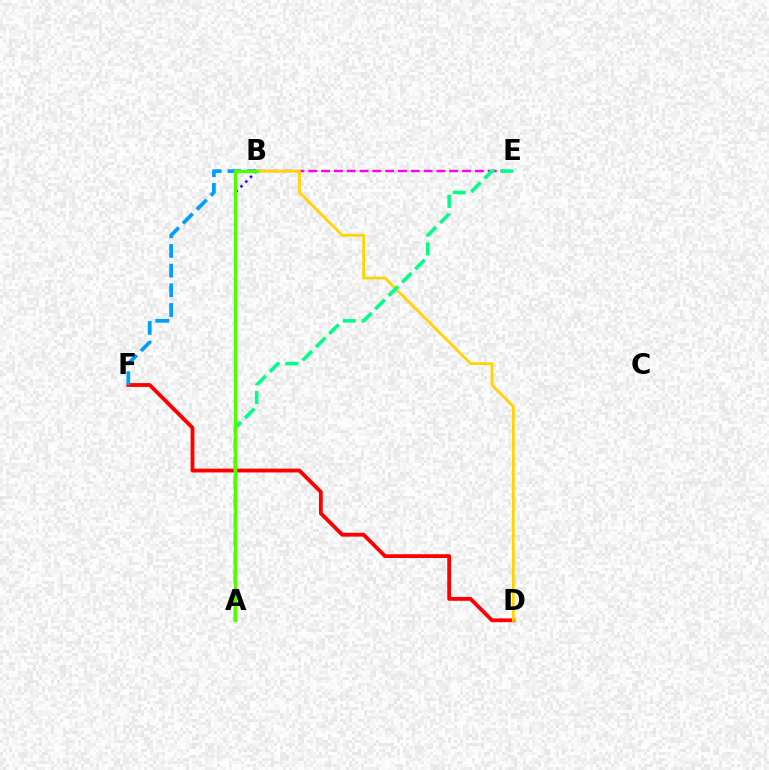{('D', 'F'): [{'color': '#ff0000', 'line_style': 'solid', 'thickness': 2.75}], ('B', 'F'): [{'color': '#009eff', 'line_style': 'dashed', 'thickness': 2.67}], ('B', 'E'): [{'color': '#ff00ed', 'line_style': 'dashed', 'thickness': 1.74}], ('A', 'B'): [{'color': '#3700ff', 'line_style': 'dotted', 'thickness': 1.83}, {'color': '#4fff00', 'line_style': 'solid', 'thickness': 2.42}], ('B', 'D'): [{'color': '#ffd500', 'line_style': 'solid', 'thickness': 1.99}], ('A', 'E'): [{'color': '#00ff86', 'line_style': 'dashed', 'thickness': 2.56}]}